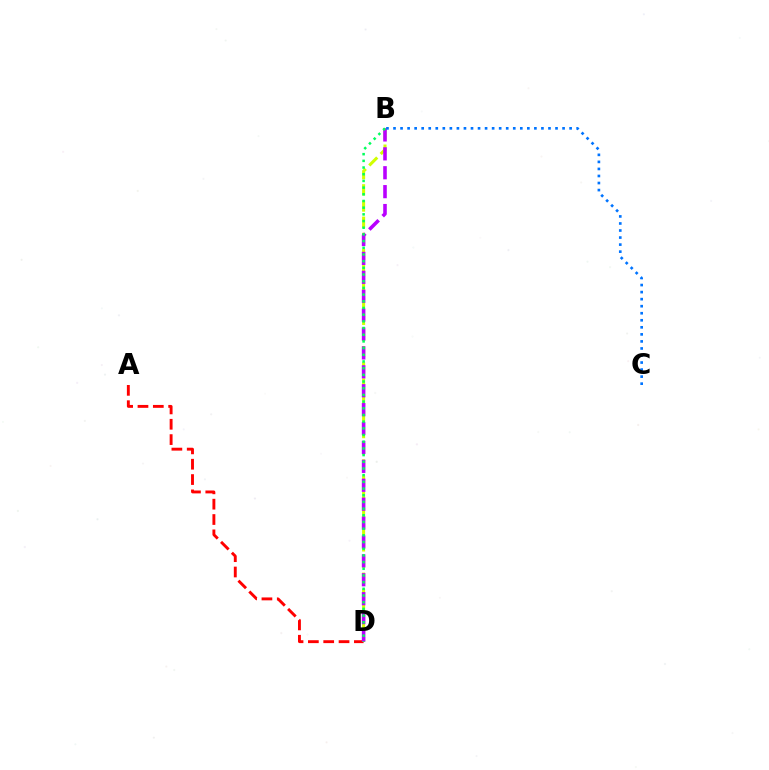{('A', 'D'): [{'color': '#ff0000', 'line_style': 'dashed', 'thickness': 2.08}], ('B', 'D'): [{'color': '#d1ff00', 'line_style': 'dashed', 'thickness': 2.2}, {'color': '#b900ff', 'line_style': 'dashed', 'thickness': 2.57}, {'color': '#00ff5c', 'line_style': 'dotted', 'thickness': 1.82}], ('B', 'C'): [{'color': '#0074ff', 'line_style': 'dotted', 'thickness': 1.91}]}